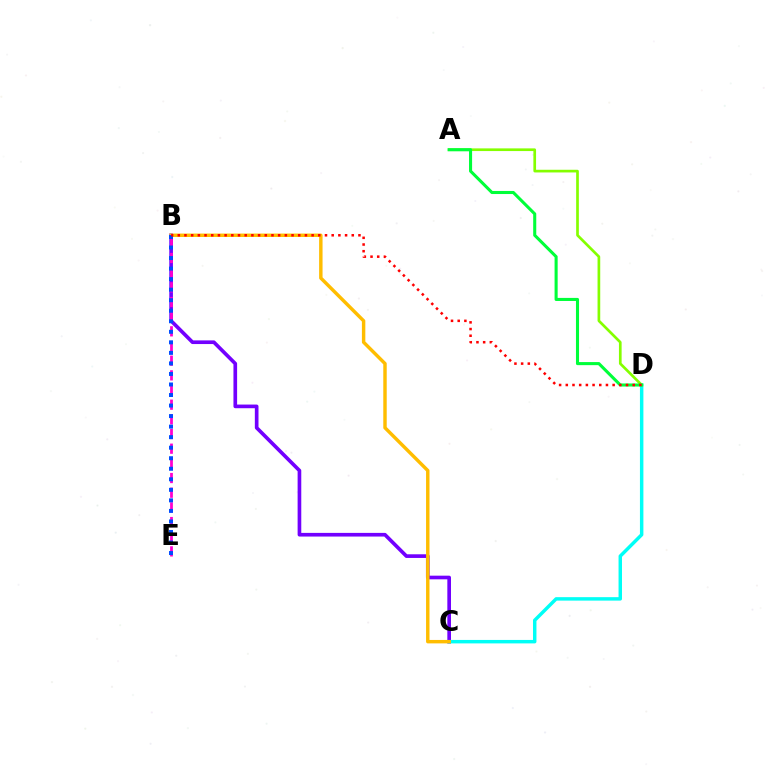{('B', 'C'): [{'color': '#7200ff', 'line_style': 'solid', 'thickness': 2.63}, {'color': '#ffbd00', 'line_style': 'solid', 'thickness': 2.47}], ('C', 'D'): [{'color': '#00fff6', 'line_style': 'solid', 'thickness': 2.49}], ('A', 'D'): [{'color': '#84ff00', 'line_style': 'solid', 'thickness': 1.93}, {'color': '#00ff39', 'line_style': 'solid', 'thickness': 2.21}], ('B', 'E'): [{'color': '#ff00cf', 'line_style': 'dashed', 'thickness': 1.99}, {'color': '#004bff', 'line_style': 'dotted', 'thickness': 2.86}], ('B', 'D'): [{'color': '#ff0000', 'line_style': 'dotted', 'thickness': 1.82}]}